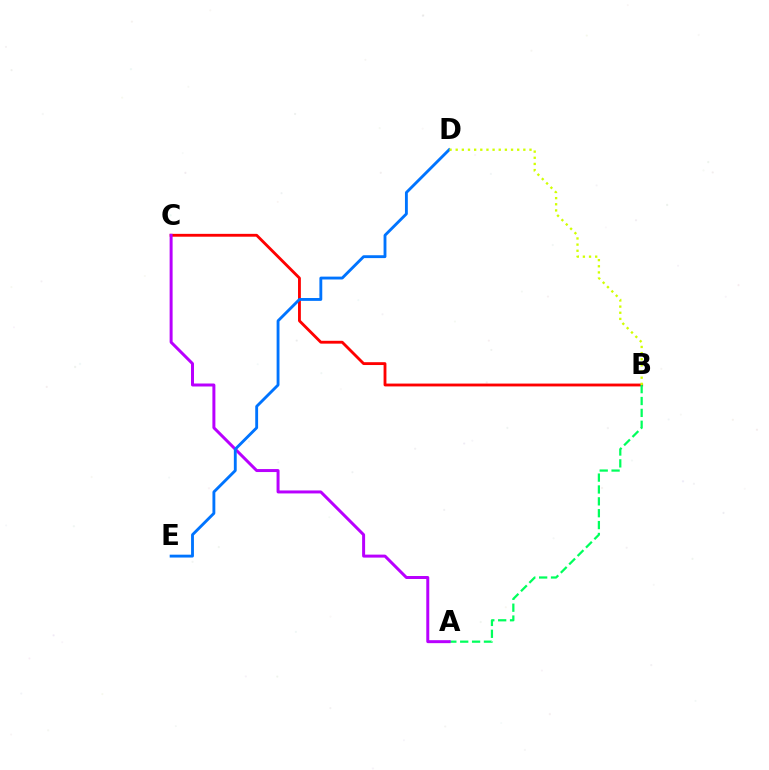{('B', 'C'): [{'color': '#ff0000', 'line_style': 'solid', 'thickness': 2.05}], ('A', 'B'): [{'color': '#00ff5c', 'line_style': 'dashed', 'thickness': 1.61}], ('A', 'C'): [{'color': '#b900ff', 'line_style': 'solid', 'thickness': 2.15}], ('D', 'E'): [{'color': '#0074ff', 'line_style': 'solid', 'thickness': 2.06}], ('B', 'D'): [{'color': '#d1ff00', 'line_style': 'dotted', 'thickness': 1.67}]}